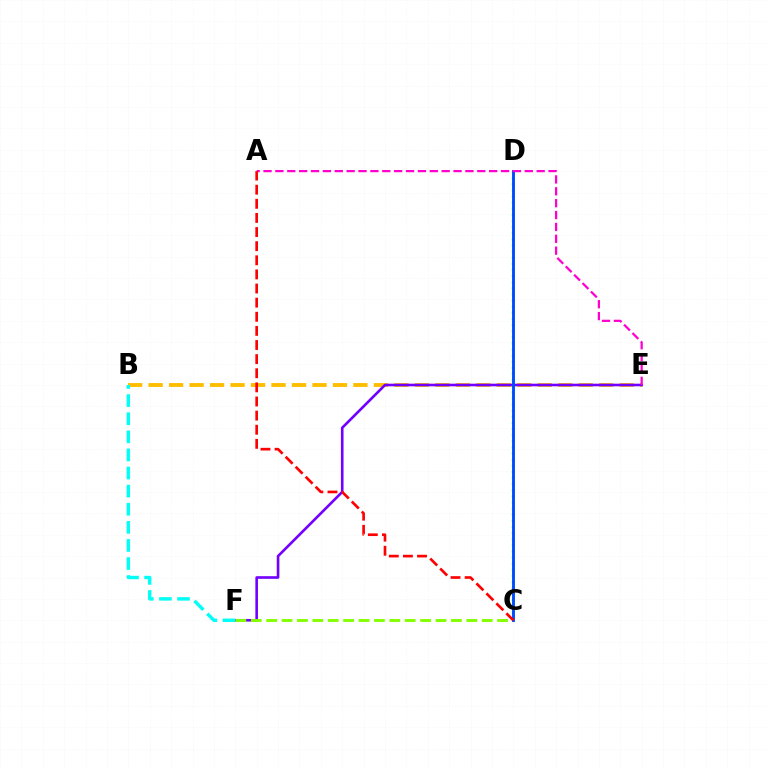{('B', 'E'): [{'color': '#ffbd00', 'line_style': 'dashed', 'thickness': 2.78}], ('E', 'F'): [{'color': '#7200ff', 'line_style': 'solid', 'thickness': 1.89}], ('C', 'D'): [{'color': '#00ff39', 'line_style': 'dotted', 'thickness': 1.66}, {'color': '#004bff', 'line_style': 'solid', 'thickness': 2.08}], ('B', 'F'): [{'color': '#00fff6', 'line_style': 'dashed', 'thickness': 2.46}], ('C', 'F'): [{'color': '#84ff00', 'line_style': 'dashed', 'thickness': 2.09}], ('A', 'E'): [{'color': '#ff00cf', 'line_style': 'dashed', 'thickness': 1.61}], ('A', 'C'): [{'color': '#ff0000', 'line_style': 'dashed', 'thickness': 1.92}]}